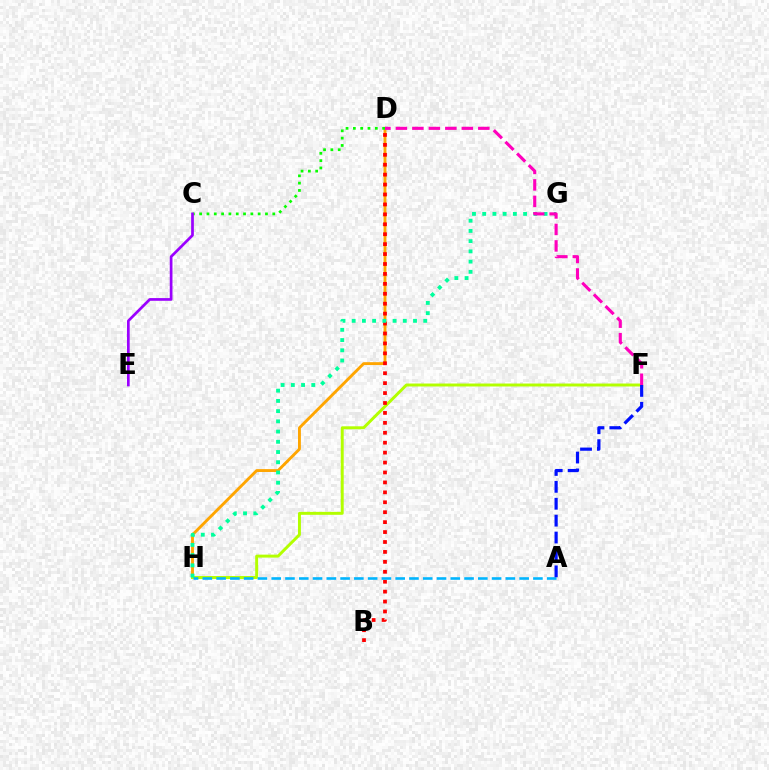{('D', 'H'): [{'color': '#ffa500', 'line_style': 'solid', 'thickness': 2.07}], ('F', 'H'): [{'color': '#b3ff00', 'line_style': 'solid', 'thickness': 2.13}], ('C', 'D'): [{'color': '#08ff00', 'line_style': 'dotted', 'thickness': 1.99}], ('B', 'D'): [{'color': '#ff0000', 'line_style': 'dotted', 'thickness': 2.7}], ('C', 'E'): [{'color': '#9b00ff', 'line_style': 'solid', 'thickness': 1.95}], ('G', 'H'): [{'color': '#00ff9d', 'line_style': 'dotted', 'thickness': 2.78}], ('D', 'F'): [{'color': '#ff00bd', 'line_style': 'dashed', 'thickness': 2.24}], ('A', 'H'): [{'color': '#00b5ff', 'line_style': 'dashed', 'thickness': 1.87}], ('A', 'F'): [{'color': '#0010ff', 'line_style': 'dashed', 'thickness': 2.3}]}